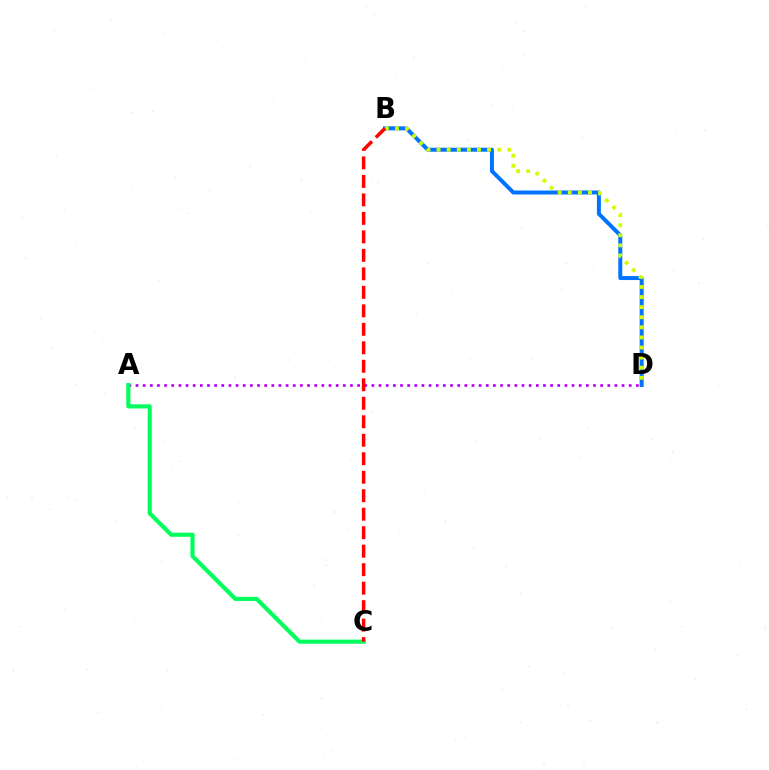{('B', 'D'): [{'color': '#0074ff', 'line_style': 'solid', 'thickness': 2.86}, {'color': '#d1ff00', 'line_style': 'dotted', 'thickness': 2.74}], ('A', 'D'): [{'color': '#b900ff', 'line_style': 'dotted', 'thickness': 1.94}], ('A', 'C'): [{'color': '#00ff5c', 'line_style': 'solid', 'thickness': 2.96}], ('B', 'C'): [{'color': '#ff0000', 'line_style': 'dashed', 'thickness': 2.51}]}